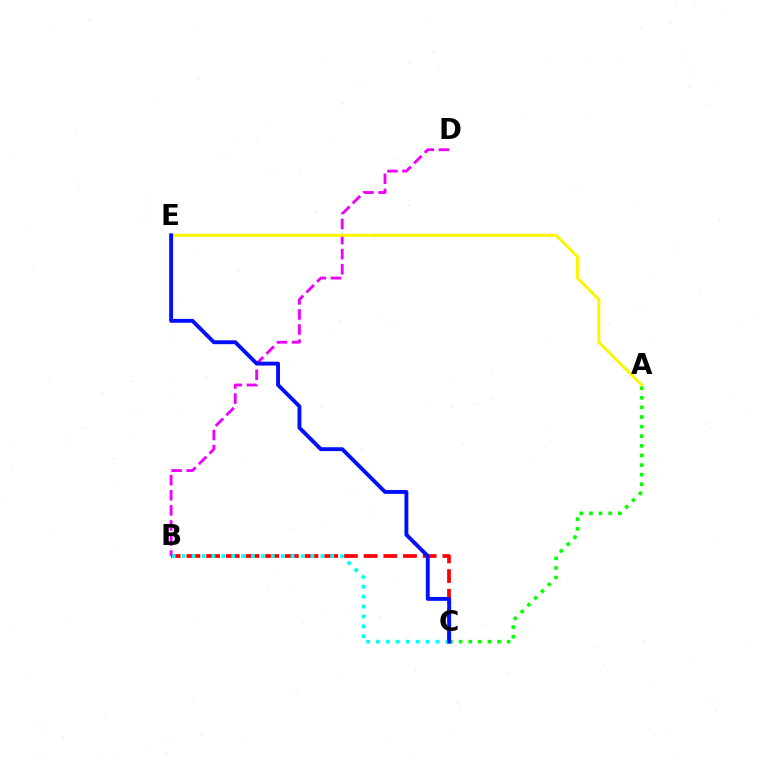{('B', 'C'): [{'color': '#ff0000', 'line_style': 'dashed', 'thickness': 2.67}, {'color': '#00fff6', 'line_style': 'dotted', 'thickness': 2.69}], ('B', 'D'): [{'color': '#ee00ff', 'line_style': 'dashed', 'thickness': 2.05}], ('A', 'C'): [{'color': '#08ff00', 'line_style': 'dotted', 'thickness': 2.61}], ('A', 'E'): [{'color': '#fcf500', 'line_style': 'solid', 'thickness': 2.1}], ('C', 'E'): [{'color': '#0010ff', 'line_style': 'solid', 'thickness': 2.8}]}